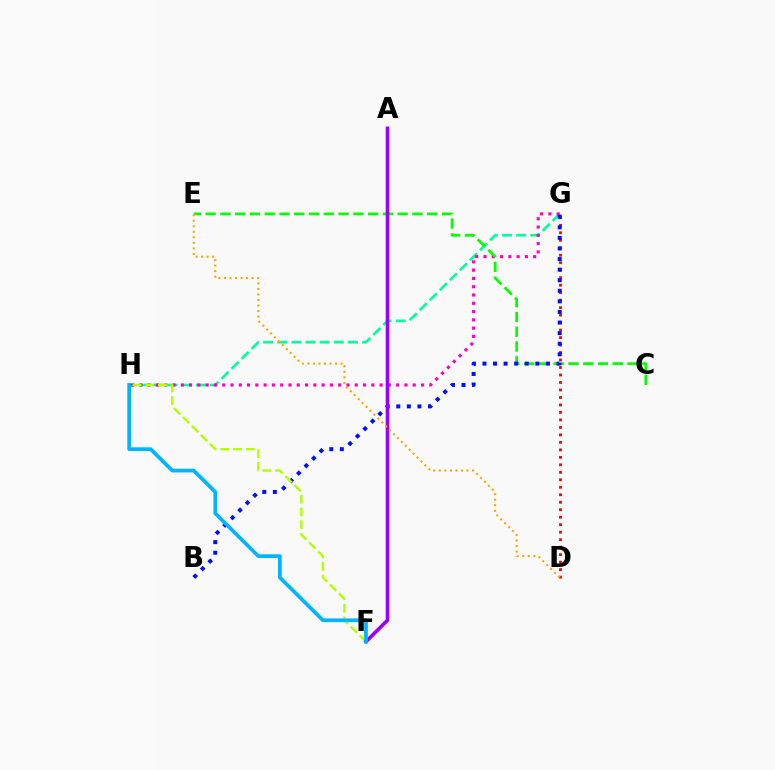{('G', 'H'): [{'color': '#00ff9d', 'line_style': 'dashed', 'thickness': 1.92}, {'color': '#ff00bd', 'line_style': 'dotted', 'thickness': 2.25}], ('C', 'E'): [{'color': '#08ff00', 'line_style': 'dashed', 'thickness': 2.01}], ('D', 'G'): [{'color': '#ff0000', 'line_style': 'dotted', 'thickness': 2.03}], ('B', 'G'): [{'color': '#0010ff', 'line_style': 'dotted', 'thickness': 2.87}], ('F', 'H'): [{'color': '#b3ff00', 'line_style': 'dashed', 'thickness': 1.72}, {'color': '#00b5ff', 'line_style': 'solid', 'thickness': 2.68}], ('A', 'F'): [{'color': '#9b00ff', 'line_style': 'solid', 'thickness': 2.6}], ('D', 'E'): [{'color': '#ffa500', 'line_style': 'dotted', 'thickness': 1.5}]}